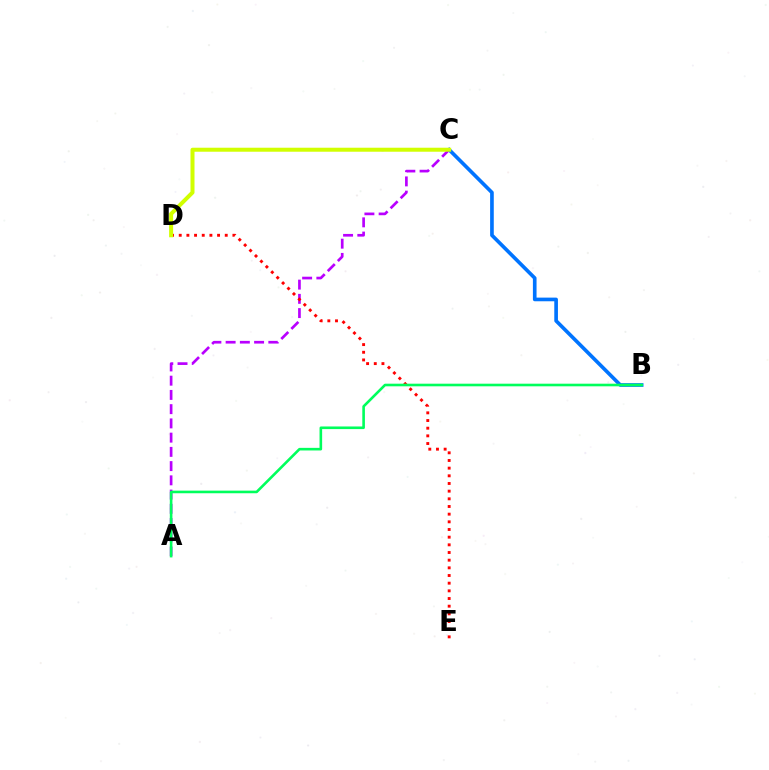{('A', 'C'): [{'color': '#b900ff', 'line_style': 'dashed', 'thickness': 1.93}], ('D', 'E'): [{'color': '#ff0000', 'line_style': 'dotted', 'thickness': 2.08}], ('B', 'C'): [{'color': '#0074ff', 'line_style': 'solid', 'thickness': 2.63}], ('A', 'B'): [{'color': '#00ff5c', 'line_style': 'solid', 'thickness': 1.88}], ('C', 'D'): [{'color': '#d1ff00', 'line_style': 'solid', 'thickness': 2.89}]}